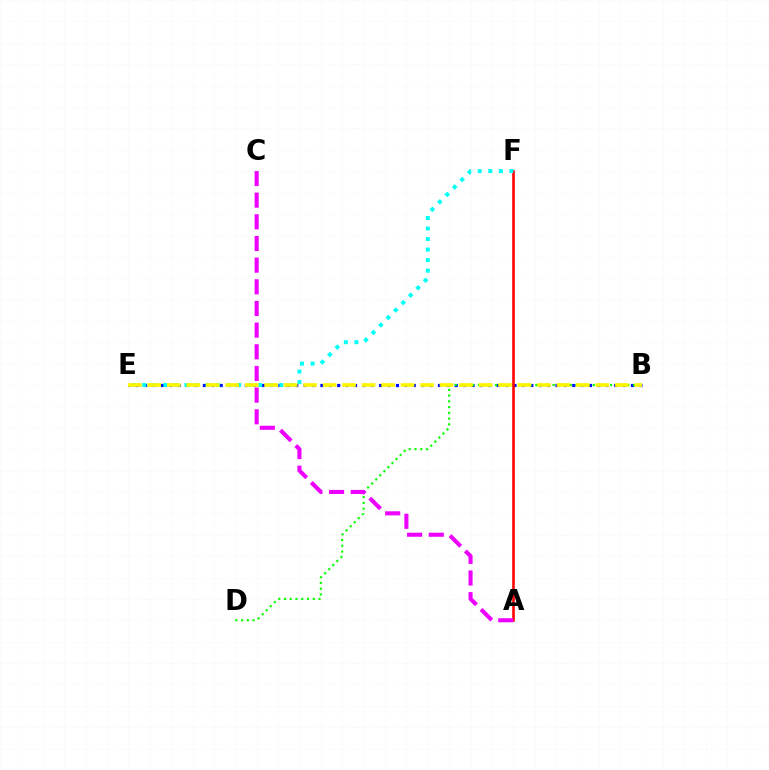{('B', 'E'): [{'color': '#0010ff', 'line_style': 'dotted', 'thickness': 2.28}, {'color': '#fcf500', 'line_style': 'dashed', 'thickness': 2.65}], ('B', 'D'): [{'color': '#08ff00', 'line_style': 'dotted', 'thickness': 1.56}], ('A', 'F'): [{'color': '#ff0000', 'line_style': 'solid', 'thickness': 1.87}], ('E', 'F'): [{'color': '#00fff6', 'line_style': 'dotted', 'thickness': 2.86}], ('A', 'C'): [{'color': '#ee00ff', 'line_style': 'dashed', 'thickness': 2.94}]}